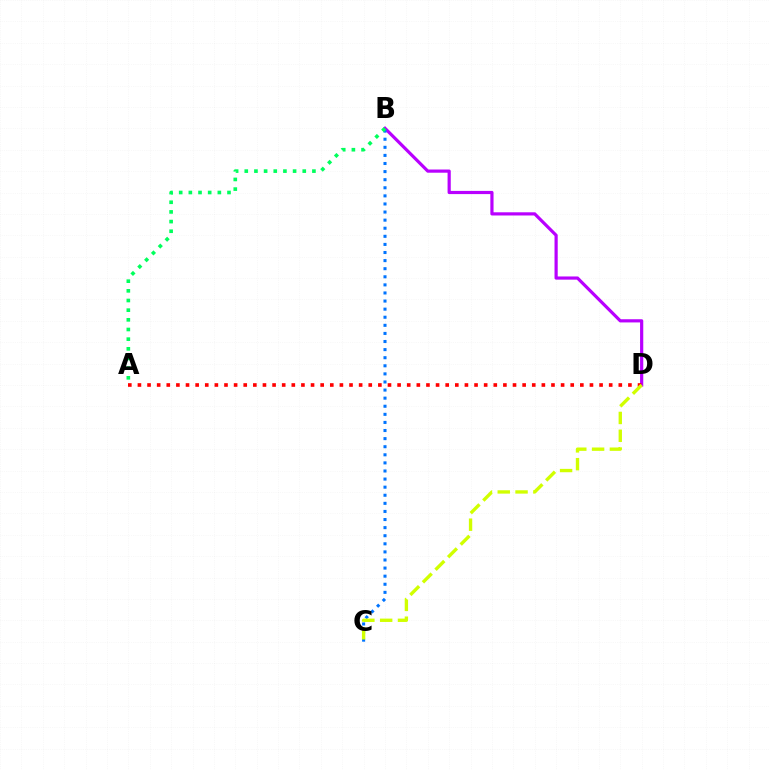{('B', 'D'): [{'color': '#b900ff', 'line_style': 'solid', 'thickness': 2.3}], ('B', 'C'): [{'color': '#0074ff', 'line_style': 'dotted', 'thickness': 2.2}], ('A', 'B'): [{'color': '#00ff5c', 'line_style': 'dotted', 'thickness': 2.63}], ('A', 'D'): [{'color': '#ff0000', 'line_style': 'dotted', 'thickness': 2.61}], ('C', 'D'): [{'color': '#d1ff00', 'line_style': 'dashed', 'thickness': 2.42}]}